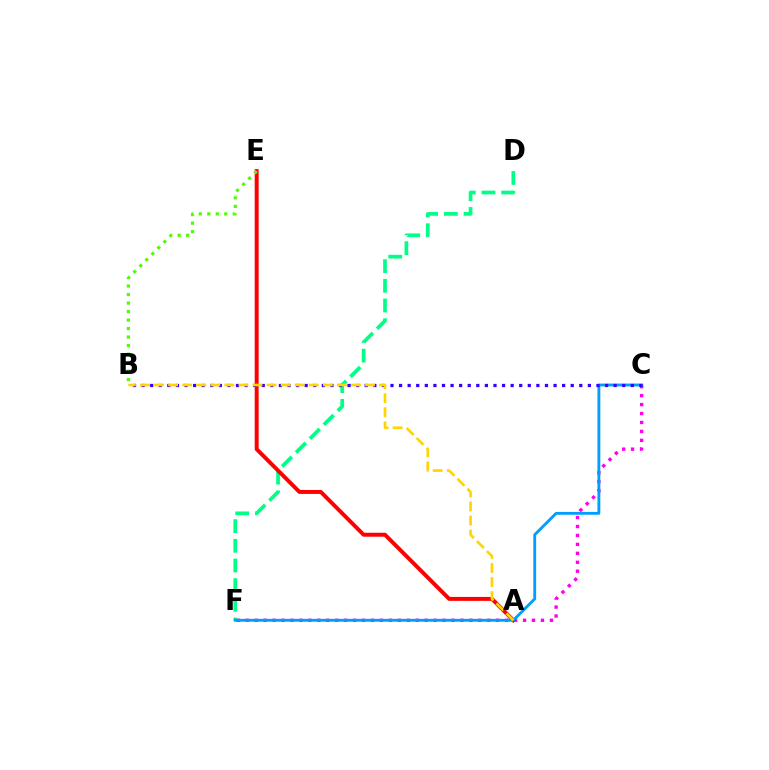{('D', 'F'): [{'color': '#00ff86', 'line_style': 'dashed', 'thickness': 2.67}], ('C', 'F'): [{'color': '#ff00ed', 'line_style': 'dotted', 'thickness': 2.43}, {'color': '#009eff', 'line_style': 'solid', 'thickness': 2.05}], ('A', 'E'): [{'color': '#ff0000', 'line_style': 'solid', 'thickness': 2.84}], ('B', 'C'): [{'color': '#3700ff', 'line_style': 'dotted', 'thickness': 2.33}], ('B', 'E'): [{'color': '#4fff00', 'line_style': 'dotted', 'thickness': 2.31}], ('A', 'B'): [{'color': '#ffd500', 'line_style': 'dashed', 'thickness': 1.91}]}